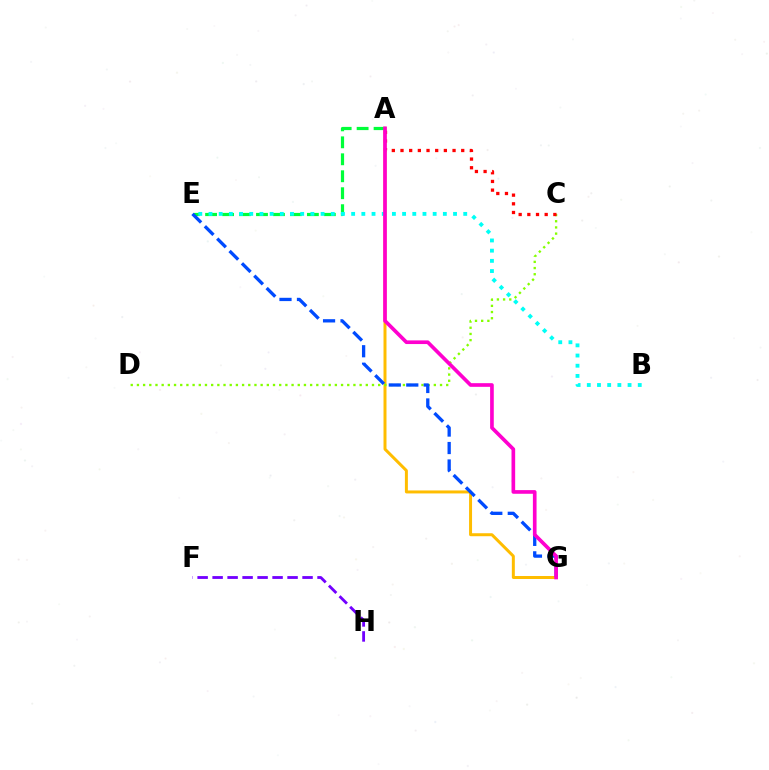{('A', 'G'): [{'color': '#ffbd00', 'line_style': 'solid', 'thickness': 2.15}, {'color': '#ff00cf', 'line_style': 'solid', 'thickness': 2.64}], ('A', 'E'): [{'color': '#00ff39', 'line_style': 'dashed', 'thickness': 2.3}], ('C', 'D'): [{'color': '#84ff00', 'line_style': 'dotted', 'thickness': 1.68}], ('B', 'E'): [{'color': '#00fff6', 'line_style': 'dotted', 'thickness': 2.77}], ('A', 'C'): [{'color': '#ff0000', 'line_style': 'dotted', 'thickness': 2.36}], ('E', 'G'): [{'color': '#004bff', 'line_style': 'dashed', 'thickness': 2.37}], ('F', 'H'): [{'color': '#7200ff', 'line_style': 'dashed', 'thickness': 2.04}]}